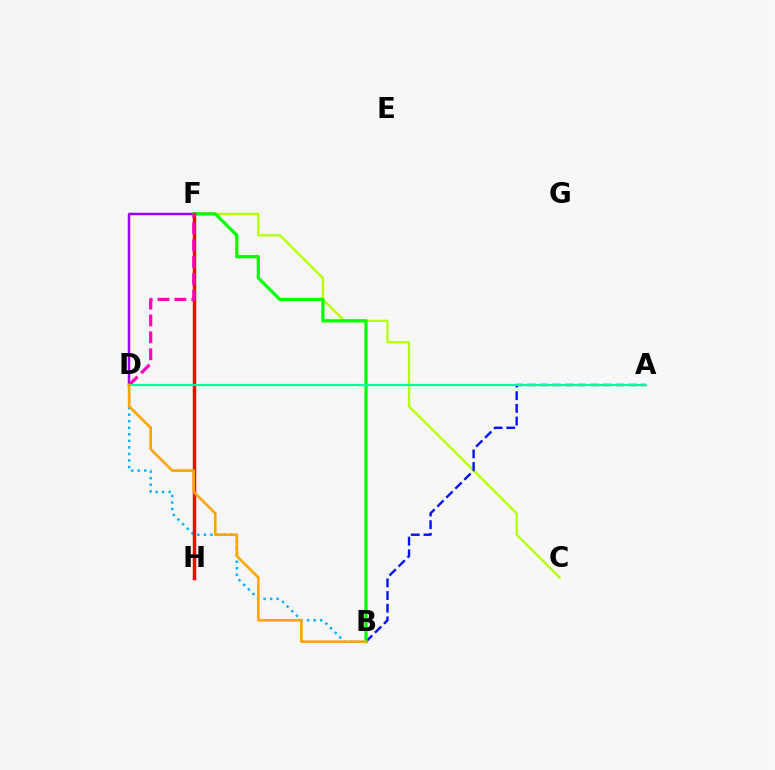{('B', 'D'): [{'color': '#00b5ff', 'line_style': 'dotted', 'thickness': 1.78}, {'color': '#ffa500', 'line_style': 'solid', 'thickness': 1.89}], ('C', 'F'): [{'color': '#b3ff00', 'line_style': 'solid', 'thickness': 1.64}], ('A', 'B'): [{'color': '#0010ff', 'line_style': 'dashed', 'thickness': 1.72}], ('D', 'F'): [{'color': '#9b00ff', 'line_style': 'solid', 'thickness': 1.77}, {'color': '#ff00bd', 'line_style': 'dashed', 'thickness': 2.3}], ('B', 'F'): [{'color': '#08ff00', 'line_style': 'solid', 'thickness': 2.36}], ('F', 'H'): [{'color': '#ff0000', 'line_style': 'solid', 'thickness': 2.5}], ('A', 'D'): [{'color': '#00ff9d', 'line_style': 'solid', 'thickness': 1.54}]}